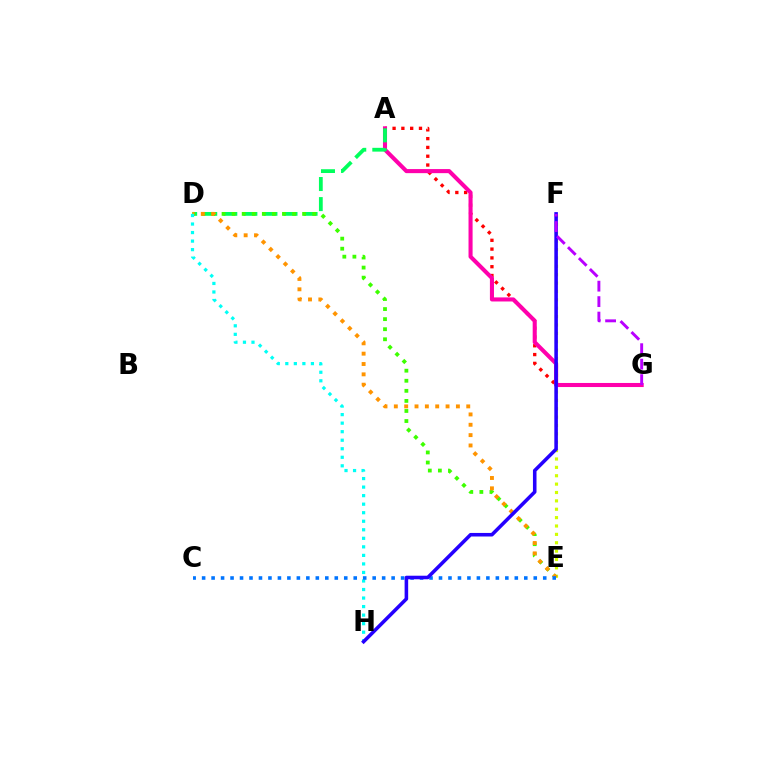{('E', 'F'): [{'color': '#d1ff00', 'line_style': 'dotted', 'thickness': 2.28}], ('A', 'G'): [{'color': '#ff0000', 'line_style': 'dotted', 'thickness': 2.39}, {'color': '#ff00ac', 'line_style': 'solid', 'thickness': 2.93}], ('A', 'D'): [{'color': '#00ff5c', 'line_style': 'dashed', 'thickness': 2.73}], ('D', 'E'): [{'color': '#3dff00', 'line_style': 'dotted', 'thickness': 2.74}, {'color': '#ff9400', 'line_style': 'dotted', 'thickness': 2.81}], ('D', 'H'): [{'color': '#00fff6', 'line_style': 'dotted', 'thickness': 2.32}], ('C', 'E'): [{'color': '#0074ff', 'line_style': 'dotted', 'thickness': 2.57}], ('F', 'H'): [{'color': '#2500ff', 'line_style': 'solid', 'thickness': 2.56}], ('F', 'G'): [{'color': '#b900ff', 'line_style': 'dashed', 'thickness': 2.1}]}